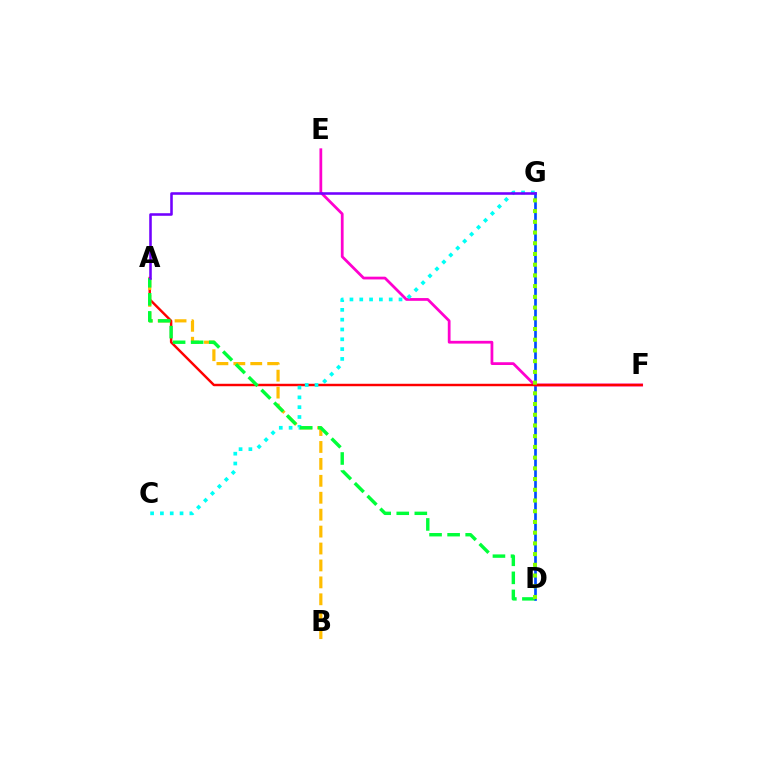{('D', 'G'): [{'color': '#004bff', 'line_style': 'solid', 'thickness': 1.94}, {'color': '#84ff00', 'line_style': 'dotted', 'thickness': 2.91}], ('E', 'F'): [{'color': '#ff00cf', 'line_style': 'solid', 'thickness': 1.99}], ('A', 'F'): [{'color': '#ff0000', 'line_style': 'solid', 'thickness': 1.76}], ('A', 'B'): [{'color': '#ffbd00', 'line_style': 'dashed', 'thickness': 2.3}], ('C', 'G'): [{'color': '#00fff6', 'line_style': 'dotted', 'thickness': 2.67}], ('A', 'D'): [{'color': '#00ff39', 'line_style': 'dashed', 'thickness': 2.45}], ('A', 'G'): [{'color': '#7200ff', 'line_style': 'solid', 'thickness': 1.85}]}